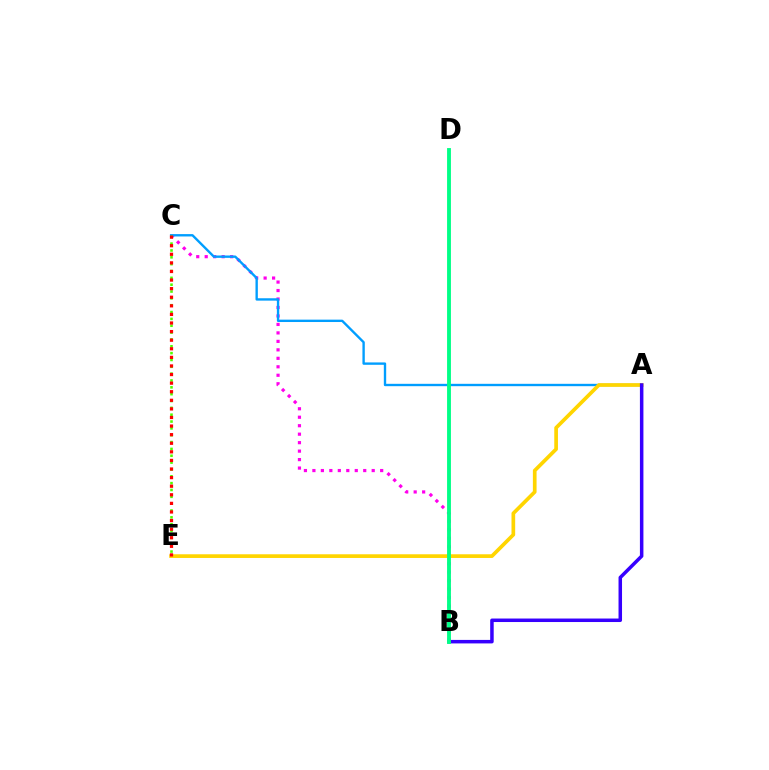{('B', 'C'): [{'color': '#ff00ed', 'line_style': 'dotted', 'thickness': 2.3}], ('A', 'C'): [{'color': '#009eff', 'line_style': 'solid', 'thickness': 1.71}], ('A', 'E'): [{'color': '#ffd500', 'line_style': 'solid', 'thickness': 2.66}], ('C', 'E'): [{'color': '#4fff00', 'line_style': 'dotted', 'thickness': 1.86}, {'color': '#ff0000', 'line_style': 'dotted', 'thickness': 2.33}], ('A', 'B'): [{'color': '#3700ff', 'line_style': 'solid', 'thickness': 2.52}], ('B', 'D'): [{'color': '#00ff86', 'line_style': 'solid', 'thickness': 2.77}]}